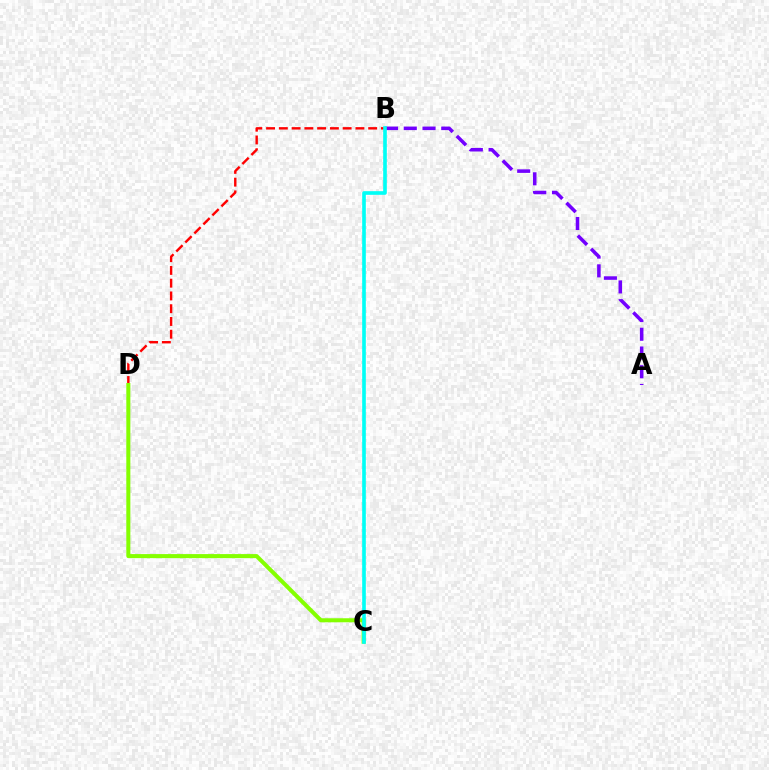{('B', 'D'): [{'color': '#ff0000', 'line_style': 'dashed', 'thickness': 1.73}], ('C', 'D'): [{'color': '#84ff00', 'line_style': 'solid', 'thickness': 2.91}], ('A', 'B'): [{'color': '#7200ff', 'line_style': 'dashed', 'thickness': 2.54}], ('B', 'C'): [{'color': '#00fff6', 'line_style': 'solid', 'thickness': 2.62}]}